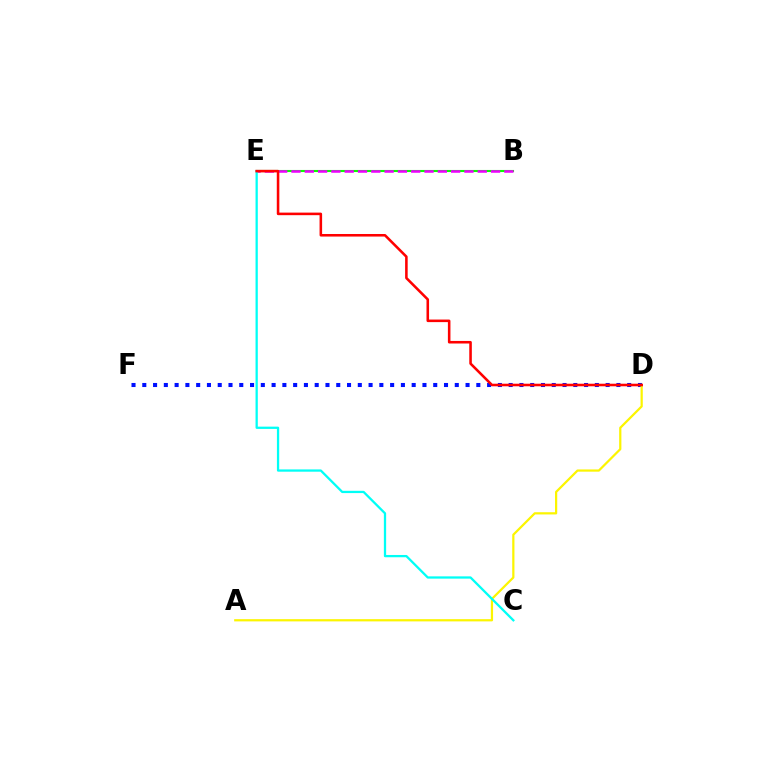{('D', 'F'): [{'color': '#0010ff', 'line_style': 'dotted', 'thickness': 2.93}], ('B', 'E'): [{'color': '#08ff00', 'line_style': 'solid', 'thickness': 1.5}, {'color': '#ee00ff', 'line_style': 'dashed', 'thickness': 1.81}], ('A', 'D'): [{'color': '#fcf500', 'line_style': 'solid', 'thickness': 1.6}], ('C', 'E'): [{'color': '#00fff6', 'line_style': 'solid', 'thickness': 1.64}], ('D', 'E'): [{'color': '#ff0000', 'line_style': 'solid', 'thickness': 1.85}]}